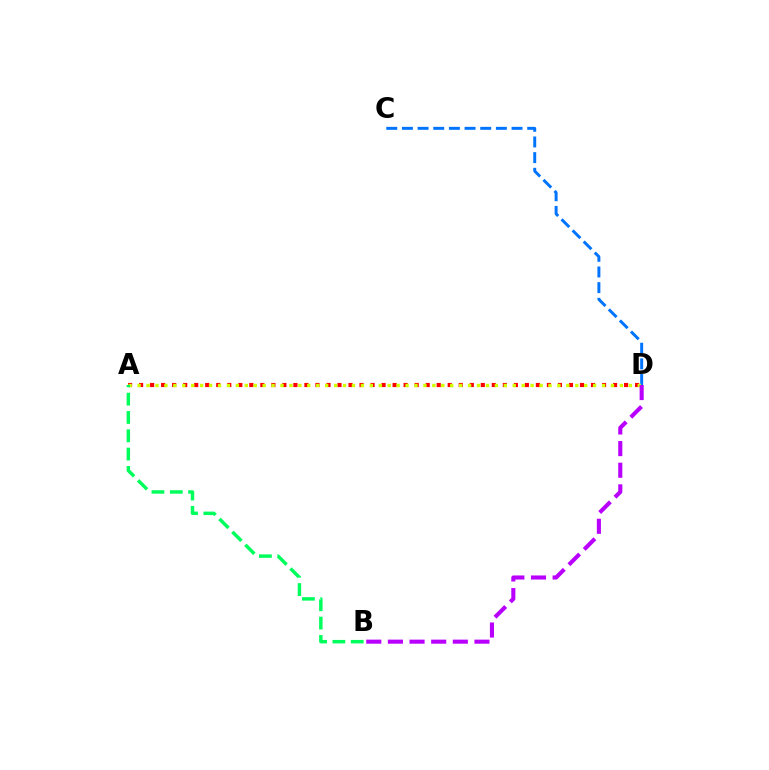{('C', 'D'): [{'color': '#0074ff', 'line_style': 'dashed', 'thickness': 2.13}], ('A', 'D'): [{'color': '#ff0000', 'line_style': 'dotted', 'thickness': 2.99}, {'color': '#d1ff00', 'line_style': 'dotted', 'thickness': 2.43}], ('B', 'D'): [{'color': '#b900ff', 'line_style': 'dashed', 'thickness': 2.94}], ('A', 'B'): [{'color': '#00ff5c', 'line_style': 'dashed', 'thickness': 2.49}]}